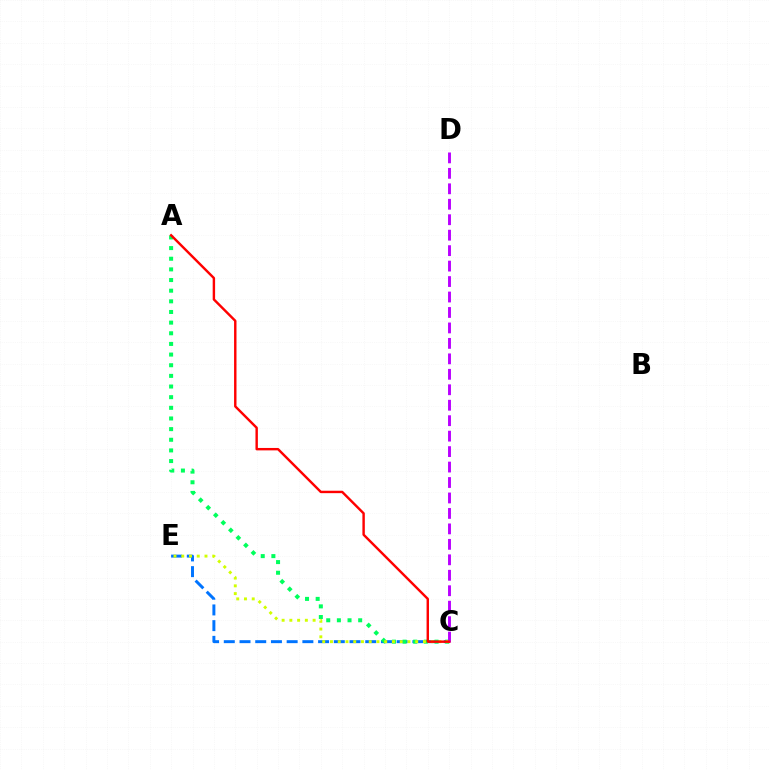{('C', 'E'): [{'color': '#0074ff', 'line_style': 'dashed', 'thickness': 2.13}, {'color': '#d1ff00', 'line_style': 'dotted', 'thickness': 2.11}], ('A', 'C'): [{'color': '#00ff5c', 'line_style': 'dotted', 'thickness': 2.89}, {'color': '#ff0000', 'line_style': 'solid', 'thickness': 1.74}], ('C', 'D'): [{'color': '#b900ff', 'line_style': 'dashed', 'thickness': 2.1}]}